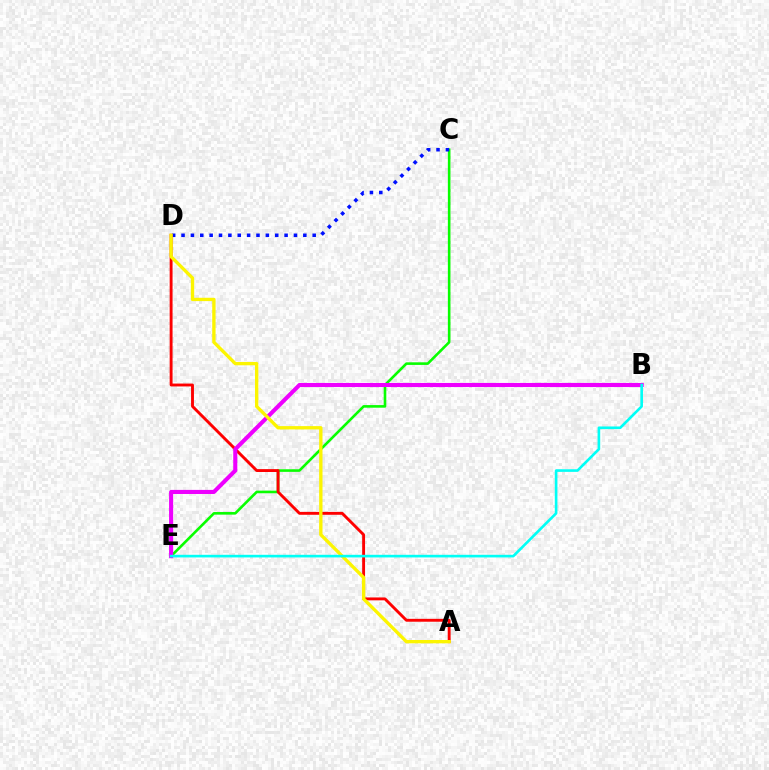{('C', 'E'): [{'color': '#08ff00', 'line_style': 'solid', 'thickness': 1.88}], ('C', 'D'): [{'color': '#0010ff', 'line_style': 'dotted', 'thickness': 2.55}], ('A', 'D'): [{'color': '#ff0000', 'line_style': 'solid', 'thickness': 2.08}, {'color': '#fcf500', 'line_style': 'solid', 'thickness': 2.4}], ('B', 'E'): [{'color': '#ee00ff', 'line_style': 'solid', 'thickness': 2.94}, {'color': '#00fff6', 'line_style': 'solid', 'thickness': 1.89}]}